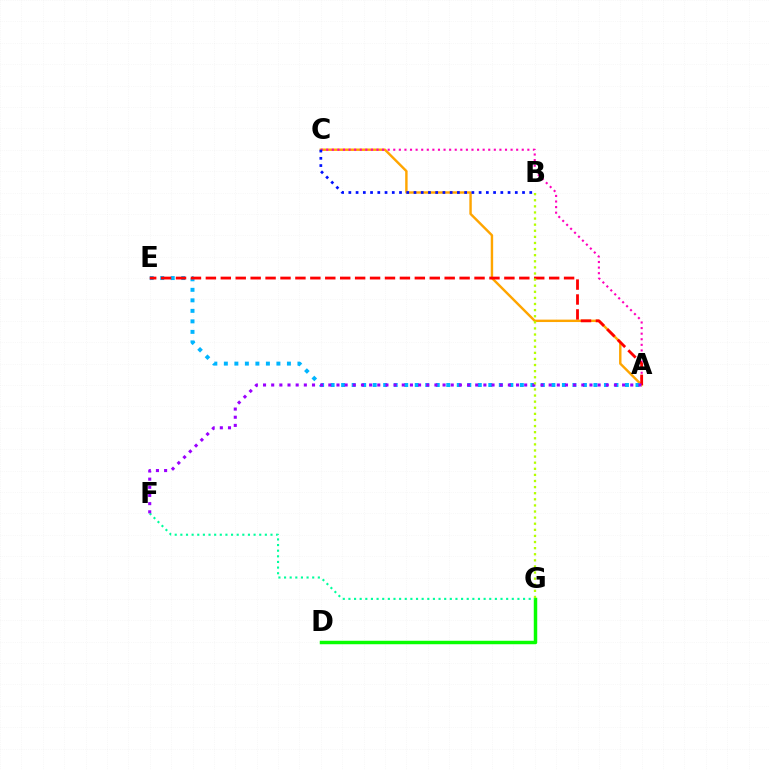{('A', 'C'): [{'color': '#ffa500', 'line_style': 'solid', 'thickness': 1.74}, {'color': '#ff00bd', 'line_style': 'dotted', 'thickness': 1.52}], ('D', 'G'): [{'color': '#08ff00', 'line_style': 'solid', 'thickness': 2.5}], ('F', 'G'): [{'color': '#00ff9d', 'line_style': 'dotted', 'thickness': 1.53}], ('A', 'E'): [{'color': '#00b5ff', 'line_style': 'dotted', 'thickness': 2.86}, {'color': '#ff0000', 'line_style': 'dashed', 'thickness': 2.03}], ('A', 'F'): [{'color': '#9b00ff', 'line_style': 'dotted', 'thickness': 2.22}], ('B', 'C'): [{'color': '#0010ff', 'line_style': 'dotted', 'thickness': 1.97}], ('B', 'G'): [{'color': '#b3ff00', 'line_style': 'dotted', 'thickness': 1.66}]}